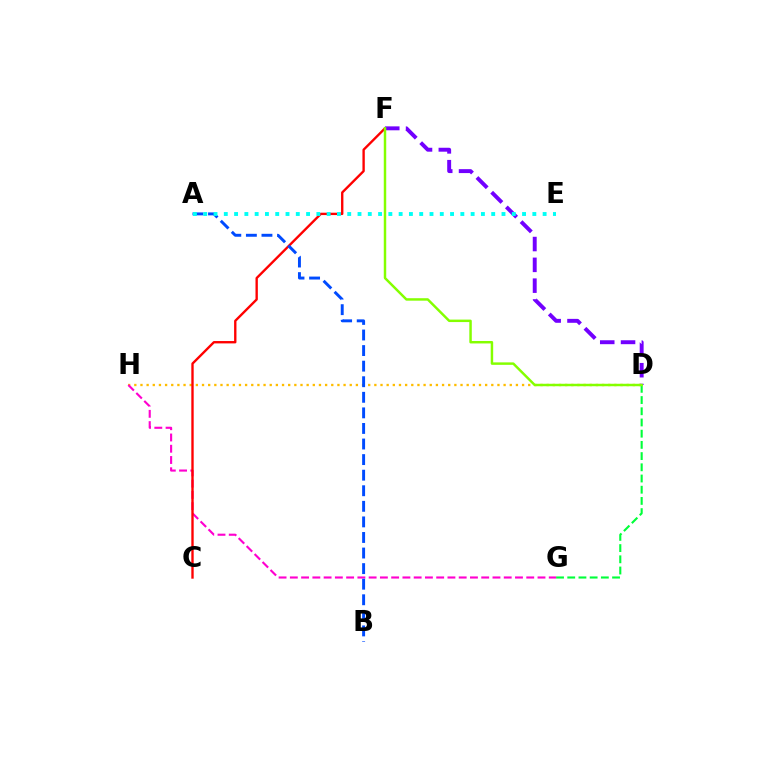{('D', 'H'): [{'color': '#ffbd00', 'line_style': 'dotted', 'thickness': 1.67}], ('D', 'G'): [{'color': '#00ff39', 'line_style': 'dashed', 'thickness': 1.52}], ('G', 'H'): [{'color': '#ff00cf', 'line_style': 'dashed', 'thickness': 1.53}], ('C', 'F'): [{'color': '#ff0000', 'line_style': 'solid', 'thickness': 1.7}], ('A', 'B'): [{'color': '#004bff', 'line_style': 'dashed', 'thickness': 2.12}], ('D', 'F'): [{'color': '#7200ff', 'line_style': 'dashed', 'thickness': 2.83}, {'color': '#84ff00', 'line_style': 'solid', 'thickness': 1.77}], ('A', 'E'): [{'color': '#00fff6', 'line_style': 'dotted', 'thickness': 2.79}]}